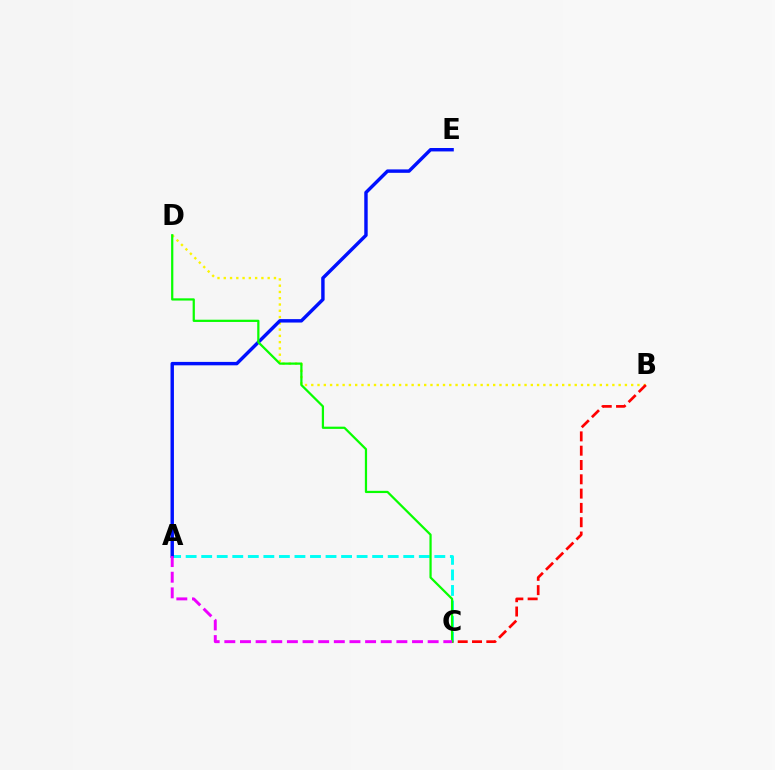{('A', 'C'): [{'color': '#00fff6', 'line_style': 'dashed', 'thickness': 2.11}, {'color': '#ee00ff', 'line_style': 'dashed', 'thickness': 2.12}], ('B', 'D'): [{'color': '#fcf500', 'line_style': 'dotted', 'thickness': 1.7}], ('A', 'E'): [{'color': '#0010ff', 'line_style': 'solid', 'thickness': 2.47}], ('B', 'C'): [{'color': '#ff0000', 'line_style': 'dashed', 'thickness': 1.94}], ('C', 'D'): [{'color': '#08ff00', 'line_style': 'solid', 'thickness': 1.61}]}